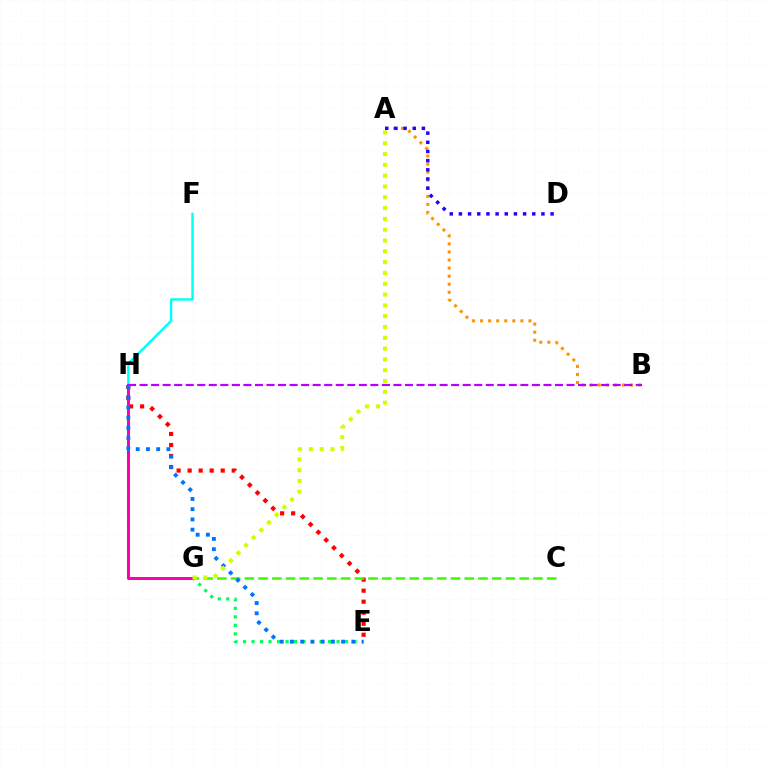{('E', 'H'): [{'color': '#ff0000', 'line_style': 'dotted', 'thickness': 2.99}, {'color': '#0074ff', 'line_style': 'dotted', 'thickness': 2.78}], ('F', 'H'): [{'color': '#00fff6', 'line_style': 'solid', 'thickness': 1.71}], ('E', 'G'): [{'color': '#00ff5c', 'line_style': 'dotted', 'thickness': 2.31}], ('G', 'H'): [{'color': '#ff00ac', 'line_style': 'solid', 'thickness': 2.16}], ('A', 'B'): [{'color': '#ff9400', 'line_style': 'dotted', 'thickness': 2.19}], ('B', 'H'): [{'color': '#b900ff', 'line_style': 'dashed', 'thickness': 1.57}], ('A', 'D'): [{'color': '#2500ff', 'line_style': 'dotted', 'thickness': 2.49}], ('C', 'G'): [{'color': '#3dff00', 'line_style': 'dashed', 'thickness': 1.87}], ('A', 'G'): [{'color': '#d1ff00', 'line_style': 'dotted', 'thickness': 2.94}]}